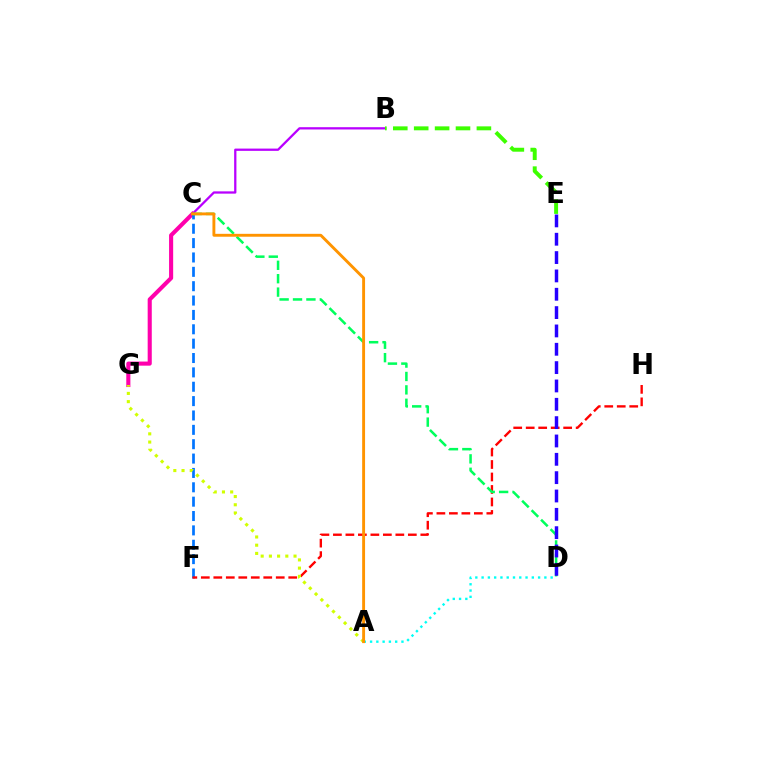{('B', 'C'): [{'color': '#b900ff', 'line_style': 'solid', 'thickness': 1.64}], ('C', 'G'): [{'color': '#ff00ac', 'line_style': 'solid', 'thickness': 2.95}], ('A', 'D'): [{'color': '#00fff6', 'line_style': 'dotted', 'thickness': 1.71}], ('C', 'F'): [{'color': '#0074ff', 'line_style': 'dashed', 'thickness': 1.95}], ('F', 'H'): [{'color': '#ff0000', 'line_style': 'dashed', 'thickness': 1.7}], ('C', 'D'): [{'color': '#00ff5c', 'line_style': 'dashed', 'thickness': 1.82}], ('D', 'E'): [{'color': '#2500ff', 'line_style': 'dashed', 'thickness': 2.49}], ('A', 'G'): [{'color': '#d1ff00', 'line_style': 'dotted', 'thickness': 2.23}], ('A', 'C'): [{'color': '#ff9400', 'line_style': 'solid', 'thickness': 2.08}], ('B', 'E'): [{'color': '#3dff00', 'line_style': 'dashed', 'thickness': 2.84}]}